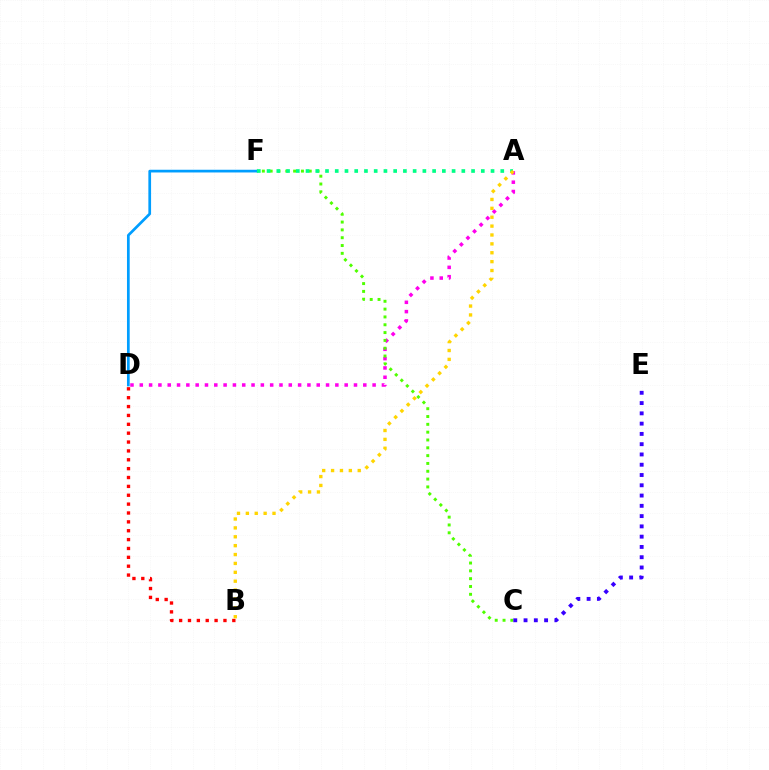{('A', 'D'): [{'color': '#ff00ed', 'line_style': 'dotted', 'thickness': 2.53}], ('B', 'D'): [{'color': '#ff0000', 'line_style': 'dotted', 'thickness': 2.41}], ('C', 'F'): [{'color': '#4fff00', 'line_style': 'dotted', 'thickness': 2.12}], ('D', 'F'): [{'color': '#009eff', 'line_style': 'solid', 'thickness': 1.95}], ('A', 'F'): [{'color': '#00ff86', 'line_style': 'dotted', 'thickness': 2.65}], ('A', 'B'): [{'color': '#ffd500', 'line_style': 'dotted', 'thickness': 2.41}], ('C', 'E'): [{'color': '#3700ff', 'line_style': 'dotted', 'thickness': 2.79}]}